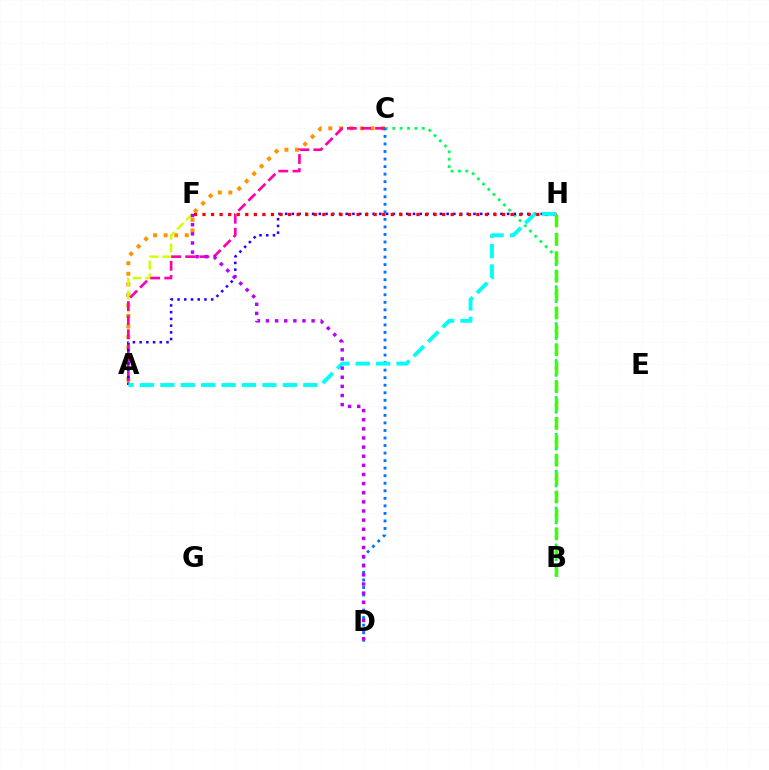{('A', 'C'): [{'color': '#ff9400', 'line_style': 'dotted', 'thickness': 2.87}, {'color': '#ff00ac', 'line_style': 'dashed', 'thickness': 1.92}], ('A', 'F'): [{'color': '#d1ff00', 'line_style': 'dashed', 'thickness': 1.74}], ('B', 'C'): [{'color': '#00ff5c', 'line_style': 'dotted', 'thickness': 2.0}], ('A', 'H'): [{'color': '#2500ff', 'line_style': 'dotted', 'thickness': 1.83}, {'color': '#00fff6', 'line_style': 'dashed', 'thickness': 2.77}], ('F', 'H'): [{'color': '#ff0000', 'line_style': 'dotted', 'thickness': 2.33}], ('C', 'D'): [{'color': '#0074ff', 'line_style': 'dotted', 'thickness': 2.05}], ('B', 'H'): [{'color': '#3dff00', 'line_style': 'dashed', 'thickness': 2.5}], ('D', 'F'): [{'color': '#b900ff', 'line_style': 'dotted', 'thickness': 2.48}]}